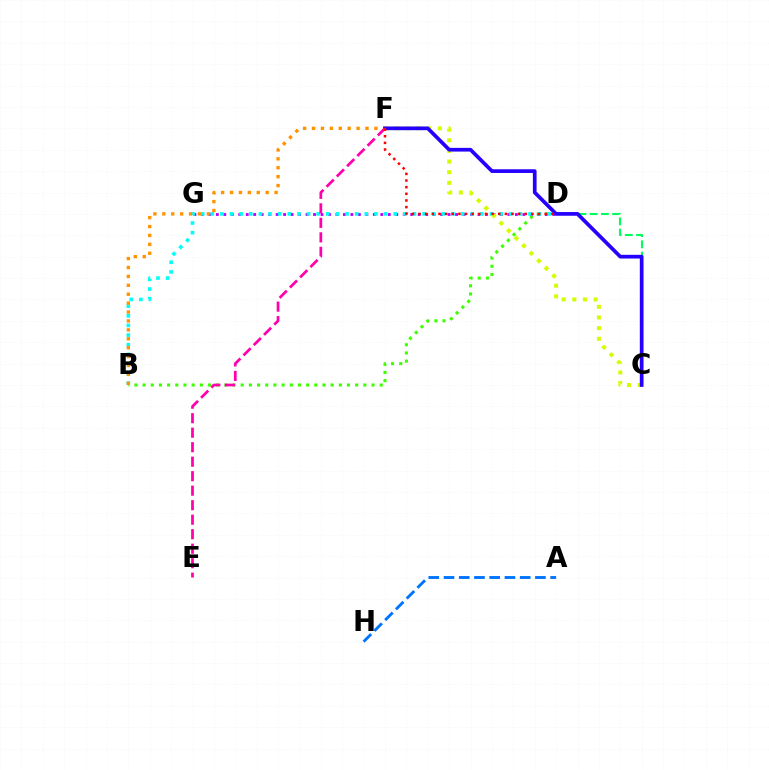{('B', 'D'): [{'color': '#3dff00', 'line_style': 'dotted', 'thickness': 2.22}, {'color': '#00fff6', 'line_style': 'dotted', 'thickness': 2.62}], ('D', 'G'): [{'color': '#b900ff', 'line_style': 'dotted', 'thickness': 2.03}], ('A', 'H'): [{'color': '#0074ff', 'line_style': 'dashed', 'thickness': 2.07}], ('B', 'F'): [{'color': '#ff9400', 'line_style': 'dotted', 'thickness': 2.42}], ('C', 'F'): [{'color': '#d1ff00', 'line_style': 'dotted', 'thickness': 2.89}, {'color': '#2500ff', 'line_style': 'solid', 'thickness': 2.67}], ('C', 'D'): [{'color': '#00ff5c', 'line_style': 'dashed', 'thickness': 1.53}], ('E', 'F'): [{'color': '#ff00ac', 'line_style': 'dashed', 'thickness': 1.97}], ('D', 'F'): [{'color': '#ff0000', 'line_style': 'dotted', 'thickness': 1.81}]}